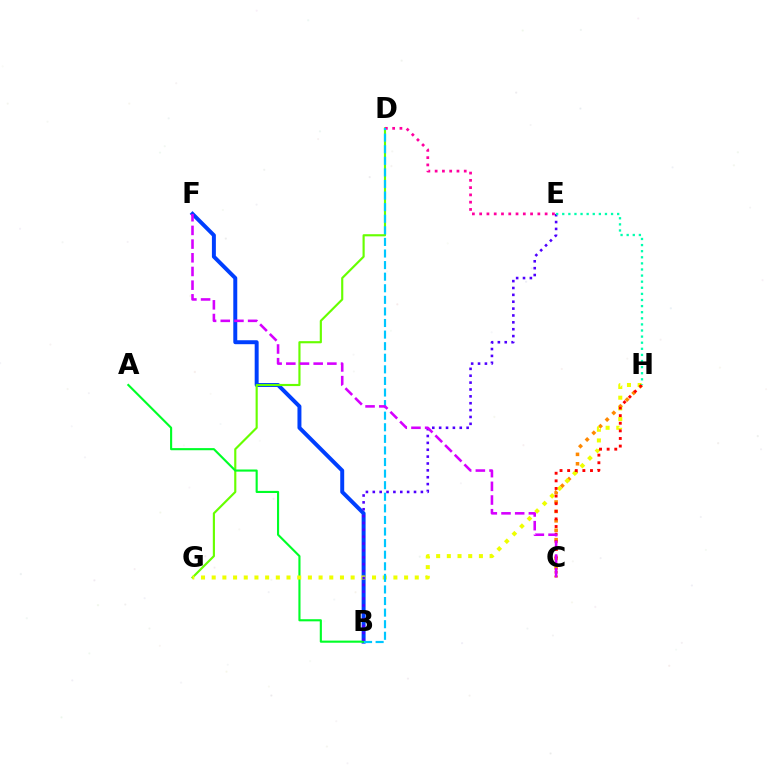{('C', 'H'): [{'color': '#ff8800', 'line_style': 'dotted', 'thickness': 2.56}, {'color': '#ff0000', 'line_style': 'dotted', 'thickness': 2.07}], ('B', 'F'): [{'color': '#003fff', 'line_style': 'solid', 'thickness': 2.85}], ('D', 'G'): [{'color': '#66ff00', 'line_style': 'solid', 'thickness': 1.55}], ('A', 'B'): [{'color': '#00ff27', 'line_style': 'solid', 'thickness': 1.53}], ('G', 'H'): [{'color': '#eeff00', 'line_style': 'dotted', 'thickness': 2.9}], ('B', 'E'): [{'color': '#4f00ff', 'line_style': 'dotted', 'thickness': 1.87}], ('D', 'E'): [{'color': '#ff00a0', 'line_style': 'dotted', 'thickness': 1.98}], ('B', 'D'): [{'color': '#00c7ff', 'line_style': 'dashed', 'thickness': 1.57}], ('C', 'F'): [{'color': '#d600ff', 'line_style': 'dashed', 'thickness': 1.86}], ('E', 'H'): [{'color': '#00ffaf', 'line_style': 'dotted', 'thickness': 1.66}]}